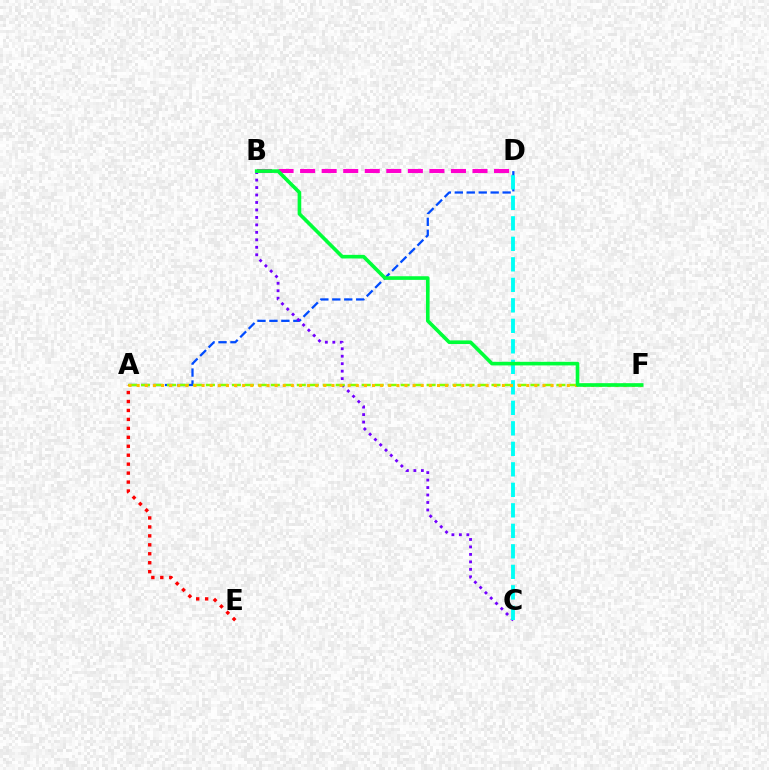{('A', 'D'): [{'color': '#004bff', 'line_style': 'dashed', 'thickness': 1.62}], ('B', 'C'): [{'color': '#7200ff', 'line_style': 'dotted', 'thickness': 2.03}], ('A', 'F'): [{'color': '#84ff00', 'line_style': 'dashed', 'thickness': 1.76}, {'color': '#ffbd00', 'line_style': 'dotted', 'thickness': 2.21}], ('A', 'E'): [{'color': '#ff0000', 'line_style': 'dotted', 'thickness': 2.43}], ('C', 'D'): [{'color': '#00fff6', 'line_style': 'dashed', 'thickness': 2.78}], ('B', 'D'): [{'color': '#ff00cf', 'line_style': 'dashed', 'thickness': 2.93}], ('B', 'F'): [{'color': '#00ff39', 'line_style': 'solid', 'thickness': 2.61}]}